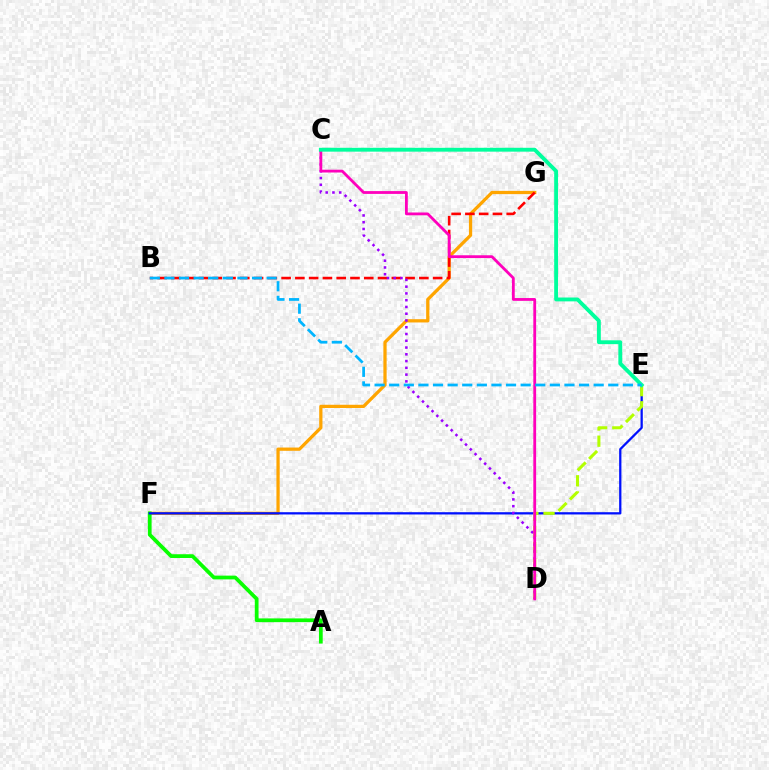{('F', 'G'): [{'color': '#ffa500', 'line_style': 'solid', 'thickness': 2.34}], ('A', 'F'): [{'color': '#08ff00', 'line_style': 'solid', 'thickness': 2.7}], ('B', 'G'): [{'color': '#ff0000', 'line_style': 'dashed', 'thickness': 1.87}], ('E', 'F'): [{'color': '#0010ff', 'line_style': 'solid', 'thickness': 1.63}], ('D', 'E'): [{'color': '#b3ff00', 'line_style': 'dashed', 'thickness': 2.19}], ('C', 'D'): [{'color': '#9b00ff', 'line_style': 'dotted', 'thickness': 1.84}, {'color': '#ff00bd', 'line_style': 'solid', 'thickness': 2.02}], ('C', 'E'): [{'color': '#00ff9d', 'line_style': 'solid', 'thickness': 2.78}], ('B', 'E'): [{'color': '#00b5ff', 'line_style': 'dashed', 'thickness': 1.98}]}